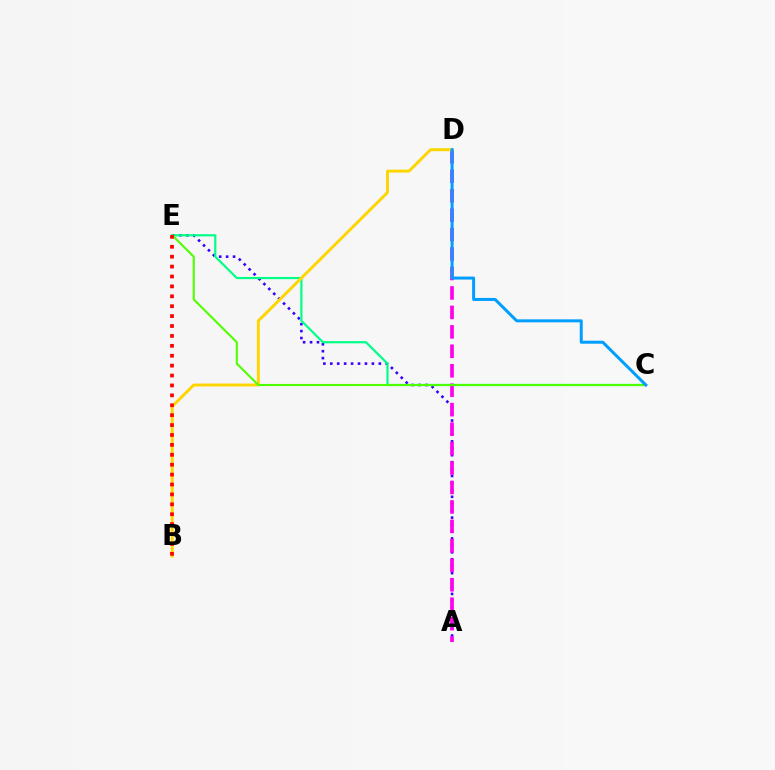{('A', 'E'): [{'color': '#3700ff', 'line_style': 'dotted', 'thickness': 1.88}], ('A', 'D'): [{'color': '#ff00ed', 'line_style': 'dashed', 'thickness': 2.64}], ('C', 'E'): [{'color': '#00ff86', 'line_style': 'solid', 'thickness': 1.58}, {'color': '#4fff00', 'line_style': 'solid', 'thickness': 1.51}], ('B', 'D'): [{'color': '#ffd500', 'line_style': 'solid', 'thickness': 2.1}], ('B', 'E'): [{'color': '#ff0000', 'line_style': 'dotted', 'thickness': 2.69}], ('C', 'D'): [{'color': '#009eff', 'line_style': 'solid', 'thickness': 2.15}]}